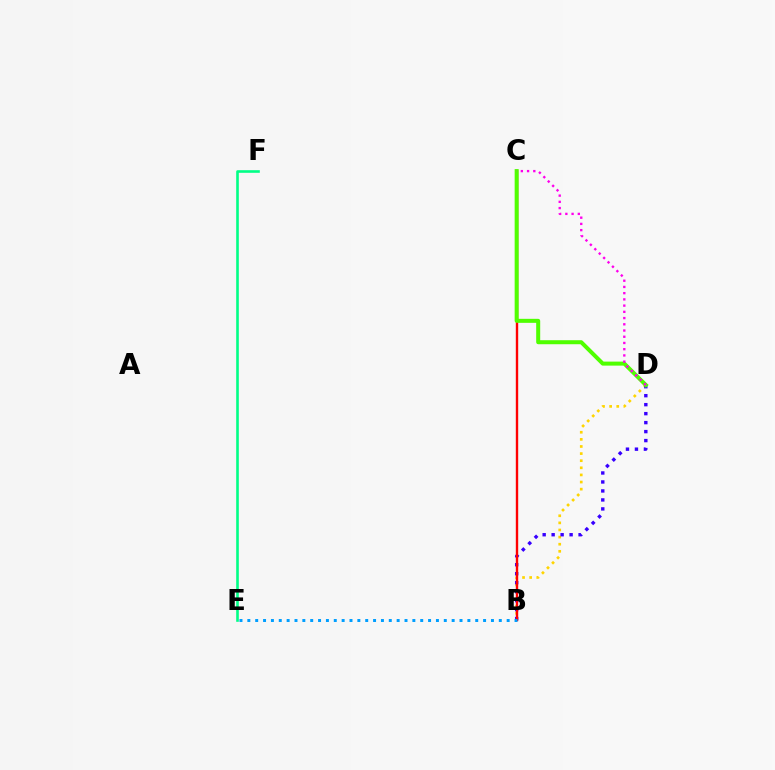{('B', 'D'): [{'color': '#ffd500', 'line_style': 'dotted', 'thickness': 1.93}, {'color': '#3700ff', 'line_style': 'dotted', 'thickness': 2.44}], ('B', 'C'): [{'color': '#ff0000', 'line_style': 'solid', 'thickness': 1.72}], ('C', 'D'): [{'color': '#4fff00', 'line_style': 'solid', 'thickness': 2.89}, {'color': '#ff00ed', 'line_style': 'dotted', 'thickness': 1.69}], ('B', 'E'): [{'color': '#009eff', 'line_style': 'dotted', 'thickness': 2.14}], ('E', 'F'): [{'color': '#00ff86', 'line_style': 'solid', 'thickness': 1.88}]}